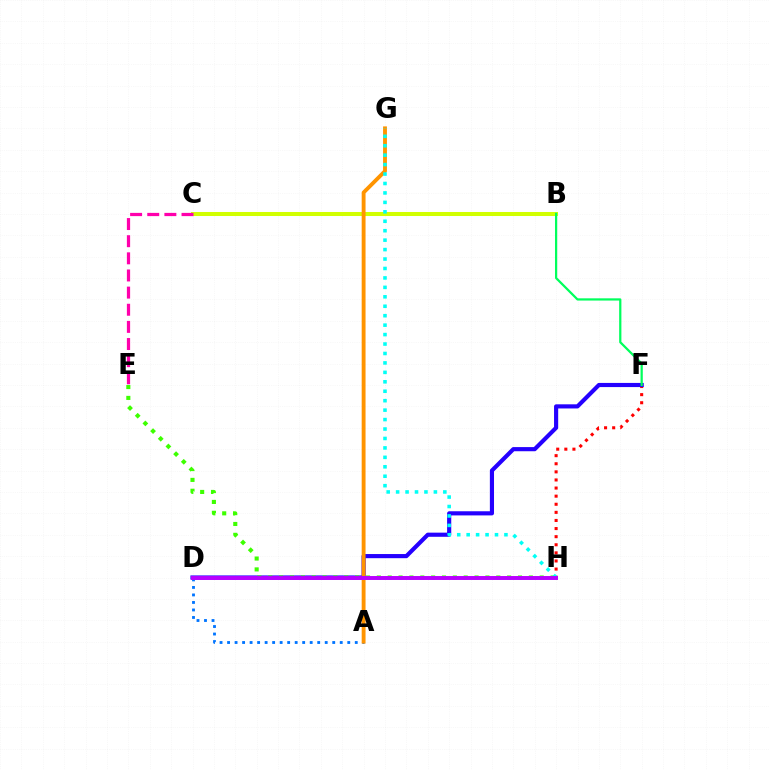{('F', 'H'): [{'color': '#ff0000', 'line_style': 'dotted', 'thickness': 2.2}], ('B', 'C'): [{'color': '#d1ff00', 'line_style': 'solid', 'thickness': 2.9}], ('D', 'F'): [{'color': '#2500ff', 'line_style': 'solid', 'thickness': 2.99}], ('A', 'D'): [{'color': '#0074ff', 'line_style': 'dotted', 'thickness': 2.04}], ('A', 'G'): [{'color': '#ff9400', 'line_style': 'solid', 'thickness': 2.78}], ('E', 'H'): [{'color': '#3dff00', 'line_style': 'dotted', 'thickness': 2.95}], ('G', 'H'): [{'color': '#00fff6', 'line_style': 'dotted', 'thickness': 2.57}], ('B', 'F'): [{'color': '#00ff5c', 'line_style': 'solid', 'thickness': 1.61}], ('C', 'E'): [{'color': '#ff00ac', 'line_style': 'dashed', 'thickness': 2.33}], ('D', 'H'): [{'color': '#b900ff', 'line_style': 'solid', 'thickness': 2.84}]}